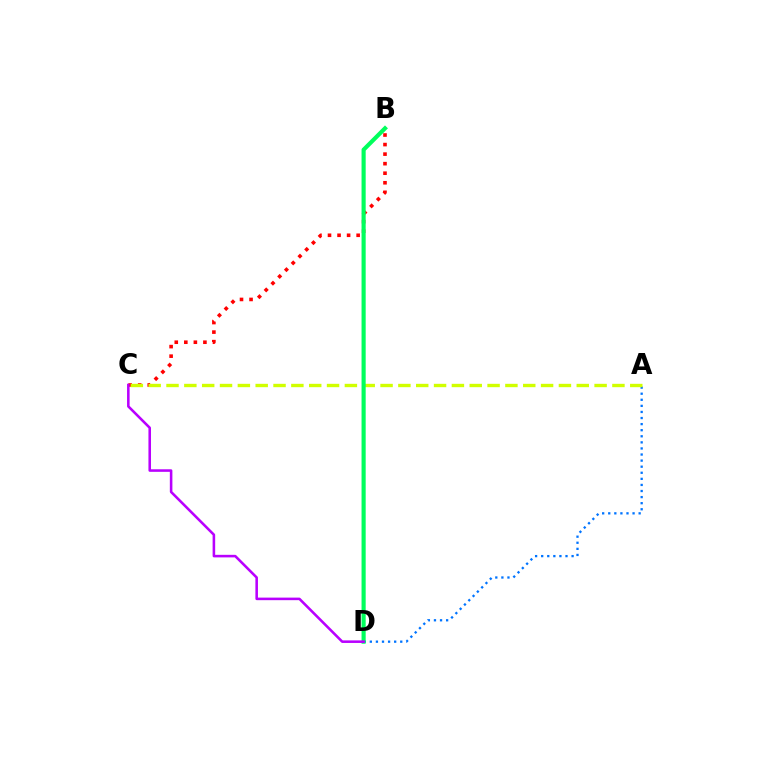{('B', 'C'): [{'color': '#ff0000', 'line_style': 'dotted', 'thickness': 2.59}], ('A', 'D'): [{'color': '#0074ff', 'line_style': 'dotted', 'thickness': 1.65}], ('A', 'C'): [{'color': '#d1ff00', 'line_style': 'dashed', 'thickness': 2.42}], ('B', 'D'): [{'color': '#00ff5c', 'line_style': 'solid', 'thickness': 2.98}], ('C', 'D'): [{'color': '#b900ff', 'line_style': 'solid', 'thickness': 1.84}]}